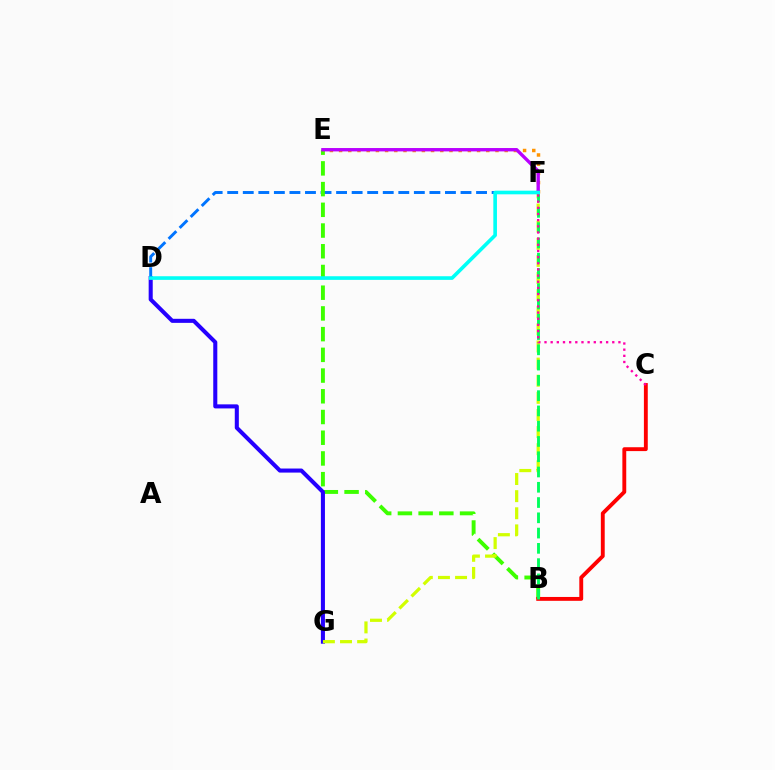{('D', 'F'): [{'color': '#0074ff', 'line_style': 'dashed', 'thickness': 2.11}, {'color': '#00fff6', 'line_style': 'solid', 'thickness': 2.62}], ('B', 'E'): [{'color': '#3dff00', 'line_style': 'dashed', 'thickness': 2.81}], ('E', 'F'): [{'color': '#ff9400', 'line_style': 'dotted', 'thickness': 2.5}, {'color': '#b900ff', 'line_style': 'solid', 'thickness': 2.42}], ('D', 'G'): [{'color': '#2500ff', 'line_style': 'solid', 'thickness': 2.92}], ('F', 'G'): [{'color': '#d1ff00', 'line_style': 'dashed', 'thickness': 2.33}], ('B', 'C'): [{'color': '#ff0000', 'line_style': 'solid', 'thickness': 2.78}], ('B', 'F'): [{'color': '#00ff5c', 'line_style': 'dashed', 'thickness': 2.07}], ('C', 'F'): [{'color': '#ff00ac', 'line_style': 'dotted', 'thickness': 1.67}]}